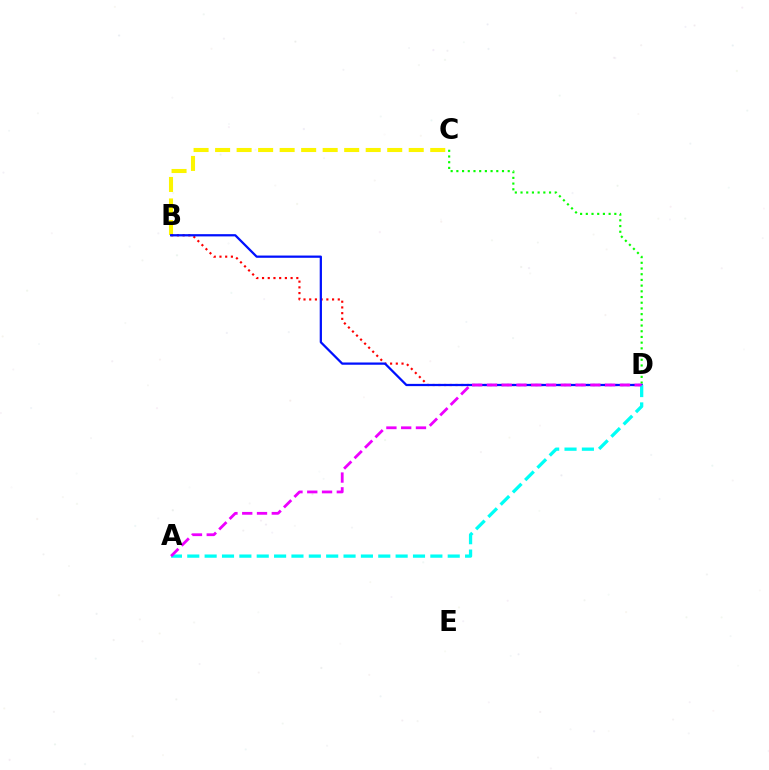{('B', 'C'): [{'color': '#fcf500', 'line_style': 'dashed', 'thickness': 2.92}], ('B', 'D'): [{'color': '#ff0000', 'line_style': 'dotted', 'thickness': 1.55}, {'color': '#0010ff', 'line_style': 'solid', 'thickness': 1.62}], ('C', 'D'): [{'color': '#08ff00', 'line_style': 'dotted', 'thickness': 1.55}], ('A', 'D'): [{'color': '#00fff6', 'line_style': 'dashed', 'thickness': 2.36}, {'color': '#ee00ff', 'line_style': 'dashed', 'thickness': 2.01}]}